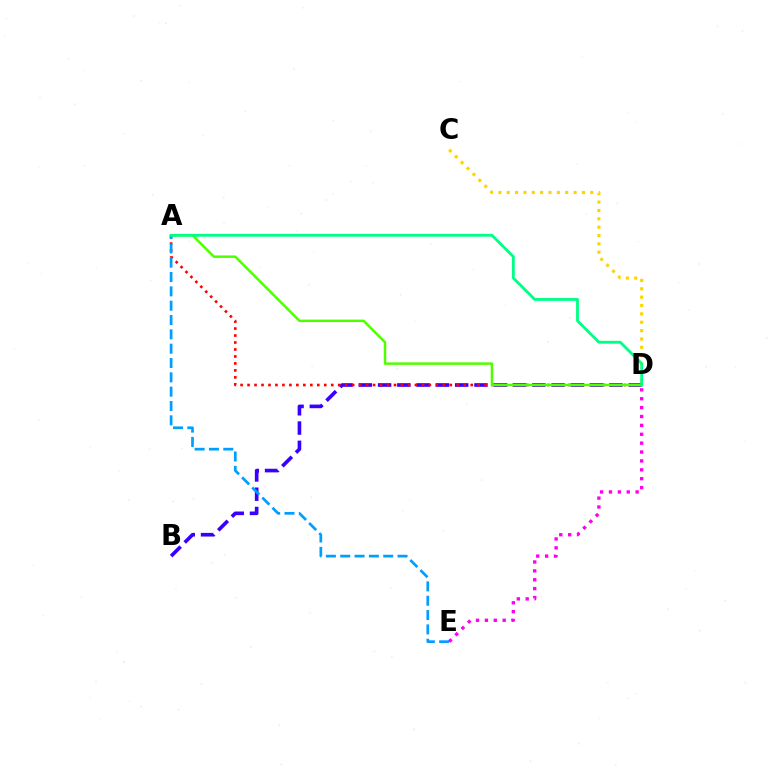{('B', 'D'): [{'color': '#3700ff', 'line_style': 'dashed', 'thickness': 2.62}], ('A', 'D'): [{'color': '#ff0000', 'line_style': 'dotted', 'thickness': 1.89}, {'color': '#4fff00', 'line_style': 'solid', 'thickness': 1.79}, {'color': '#00ff86', 'line_style': 'solid', 'thickness': 2.03}], ('D', 'E'): [{'color': '#ff00ed', 'line_style': 'dotted', 'thickness': 2.41}], ('C', 'D'): [{'color': '#ffd500', 'line_style': 'dotted', 'thickness': 2.27}], ('A', 'E'): [{'color': '#009eff', 'line_style': 'dashed', 'thickness': 1.95}]}